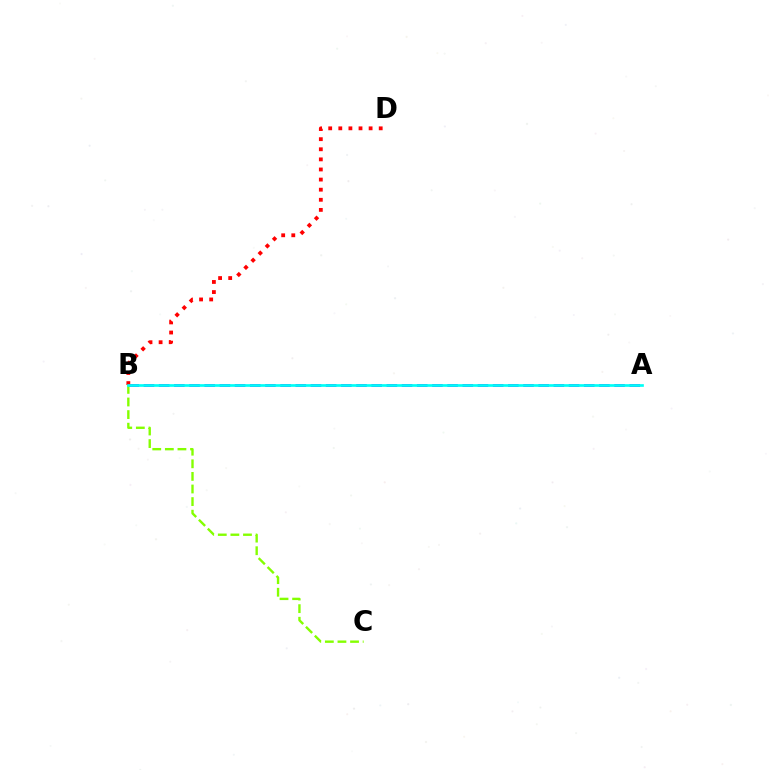{('A', 'B'): [{'color': '#7200ff', 'line_style': 'dashed', 'thickness': 2.06}, {'color': '#00fff6', 'line_style': 'solid', 'thickness': 1.93}], ('B', 'C'): [{'color': '#84ff00', 'line_style': 'dashed', 'thickness': 1.71}], ('B', 'D'): [{'color': '#ff0000', 'line_style': 'dotted', 'thickness': 2.74}]}